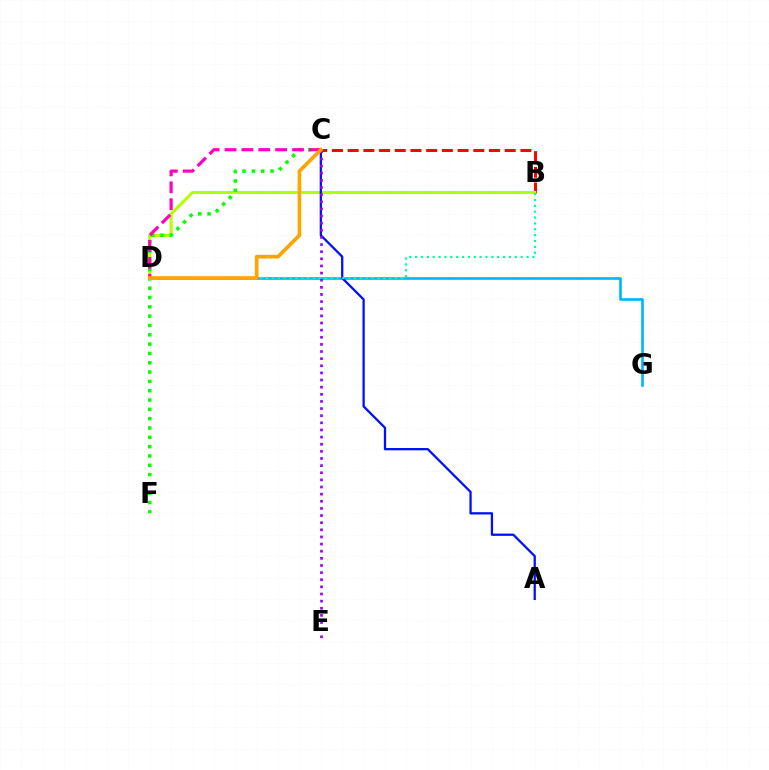{('B', 'C'): [{'color': '#ff0000', 'line_style': 'dashed', 'thickness': 2.13}], ('B', 'D'): [{'color': '#b3ff00', 'line_style': 'solid', 'thickness': 2.23}, {'color': '#00ff9d', 'line_style': 'dotted', 'thickness': 1.59}], ('D', 'G'): [{'color': '#00b5ff', 'line_style': 'solid', 'thickness': 1.91}], ('A', 'C'): [{'color': '#0010ff', 'line_style': 'solid', 'thickness': 1.64}], ('C', 'E'): [{'color': '#9b00ff', 'line_style': 'dotted', 'thickness': 1.94}], ('C', 'F'): [{'color': '#08ff00', 'line_style': 'dotted', 'thickness': 2.53}], ('C', 'D'): [{'color': '#ff00bd', 'line_style': 'dashed', 'thickness': 2.29}, {'color': '#ffa500', 'line_style': 'solid', 'thickness': 2.66}]}